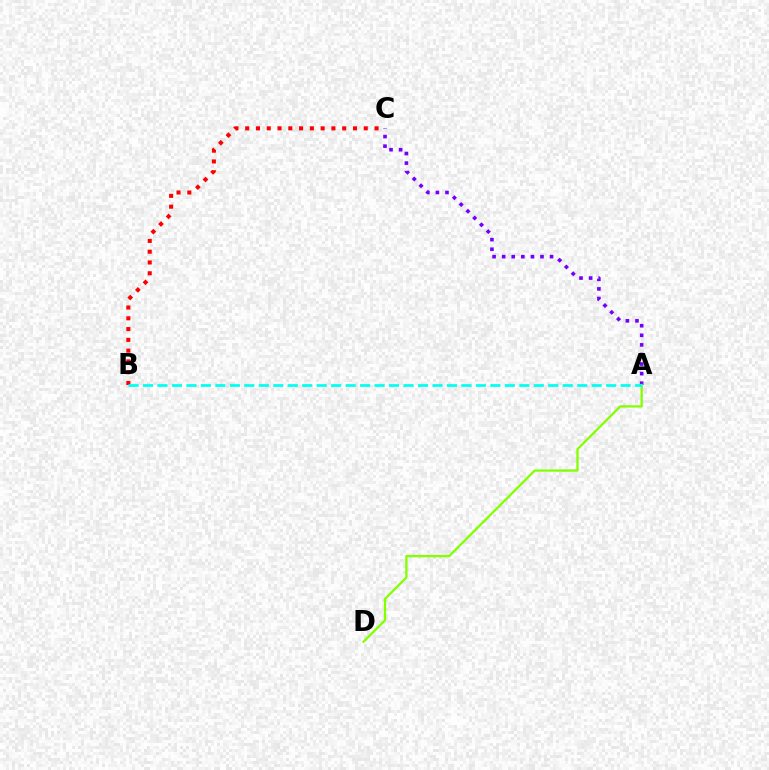{('A', 'C'): [{'color': '#7200ff', 'line_style': 'dotted', 'thickness': 2.6}], ('B', 'C'): [{'color': '#ff0000', 'line_style': 'dotted', 'thickness': 2.93}], ('A', 'D'): [{'color': '#84ff00', 'line_style': 'solid', 'thickness': 1.65}], ('A', 'B'): [{'color': '#00fff6', 'line_style': 'dashed', 'thickness': 1.97}]}